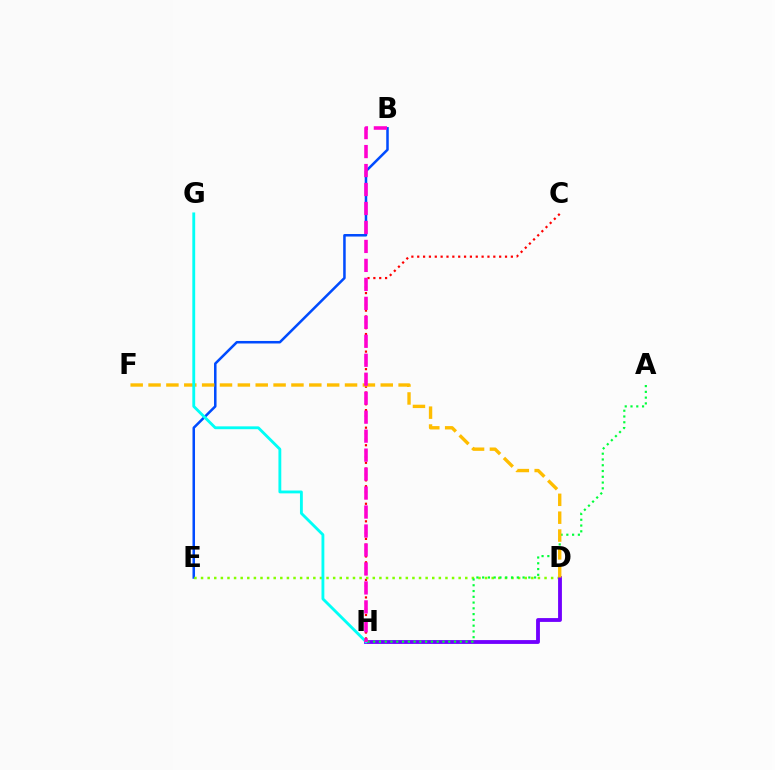{('B', 'E'): [{'color': '#004bff', 'line_style': 'solid', 'thickness': 1.82}], ('C', 'H'): [{'color': '#ff0000', 'line_style': 'dotted', 'thickness': 1.59}], ('D', 'E'): [{'color': '#84ff00', 'line_style': 'dotted', 'thickness': 1.79}], ('D', 'H'): [{'color': '#7200ff', 'line_style': 'solid', 'thickness': 2.75}], ('A', 'H'): [{'color': '#00ff39', 'line_style': 'dotted', 'thickness': 1.57}], ('D', 'F'): [{'color': '#ffbd00', 'line_style': 'dashed', 'thickness': 2.43}], ('G', 'H'): [{'color': '#00fff6', 'line_style': 'solid', 'thickness': 2.05}], ('B', 'H'): [{'color': '#ff00cf', 'line_style': 'dashed', 'thickness': 2.58}]}